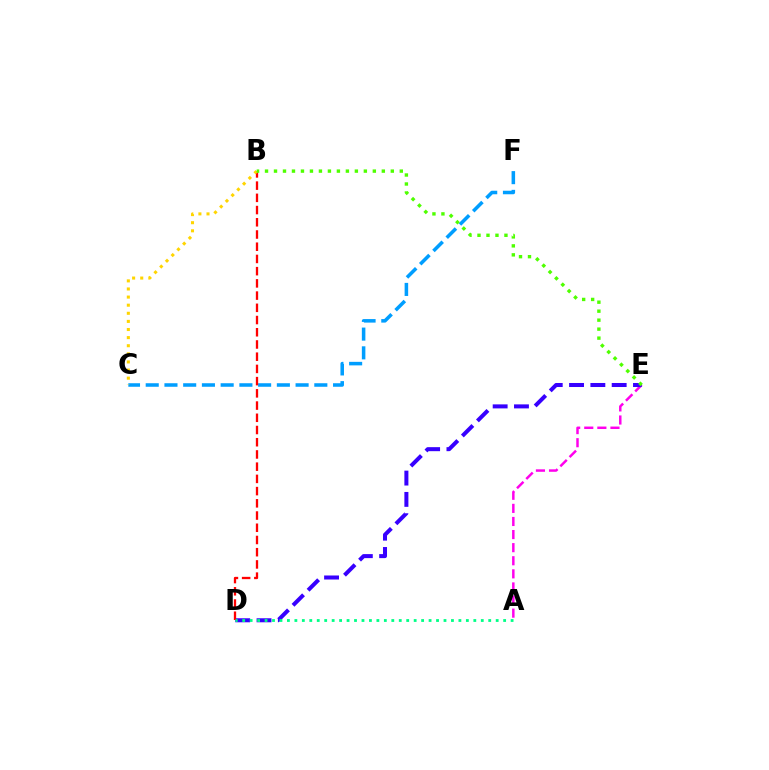{('C', 'F'): [{'color': '#009eff', 'line_style': 'dashed', 'thickness': 2.54}], ('A', 'E'): [{'color': '#ff00ed', 'line_style': 'dashed', 'thickness': 1.78}], ('D', 'E'): [{'color': '#3700ff', 'line_style': 'dashed', 'thickness': 2.9}], ('B', 'D'): [{'color': '#ff0000', 'line_style': 'dashed', 'thickness': 1.66}], ('A', 'D'): [{'color': '#00ff86', 'line_style': 'dotted', 'thickness': 2.03}], ('B', 'C'): [{'color': '#ffd500', 'line_style': 'dotted', 'thickness': 2.2}], ('B', 'E'): [{'color': '#4fff00', 'line_style': 'dotted', 'thickness': 2.44}]}